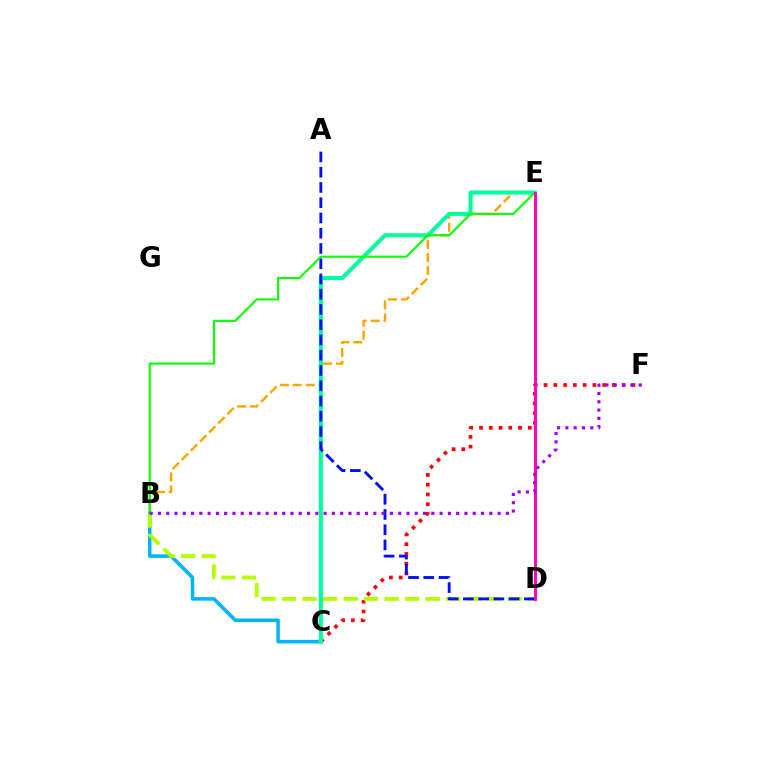{('C', 'F'): [{'color': '#ff0000', 'line_style': 'dotted', 'thickness': 2.65}], ('B', 'E'): [{'color': '#ffa500', 'line_style': 'dashed', 'thickness': 1.75}, {'color': '#08ff00', 'line_style': 'solid', 'thickness': 1.5}], ('B', 'C'): [{'color': '#00b5ff', 'line_style': 'solid', 'thickness': 2.55}], ('B', 'D'): [{'color': '#b3ff00', 'line_style': 'dashed', 'thickness': 2.79}], ('C', 'E'): [{'color': '#00ff9d', 'line_style': 'solid', 'thickness': 2.94}], ('A', 'D'): [{'color': '#0010ff', 'line_style': 'dashed', 'thickness': 2.07}], ('D', 'E'): [{'color': '#ff00bd', 'line_style': 'solid', 'thickness': 2.09}], ('B', 'F'): [{'color': '#9b00ff', 'line_style': 'dotted', 'thickness': 2.25}]}